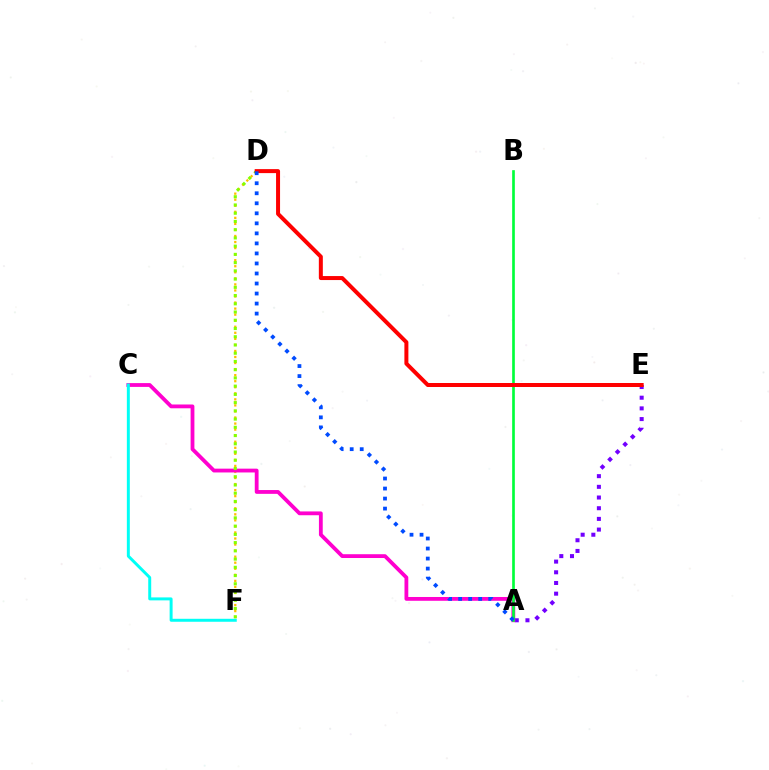{('A', 'E'): [{'color': '#7200ff', 'line_style': 'dotted', 'thickness': 2.9}], ('D', 'F'): [{'color': '#ffbd00', 'line_style': 'dotted', 'thickness': 1.64}, {'color': '#84ff00', 'line_style': 'dotted', 'thickness': 2.24}], ('A', 'C'): [{'color': '#ff00cf', 'line_style': 'solid', 'thickness': 2.74}], ('A', 'B'): [{'color': '#00ff39', 'line_style': 'solid', 'thickness': 1.92}], ('C', 'F'): [{'color': '#00fff6', 'line_style': 'solid', 'thickness': 2.14}], ('D', 'E'): [{'color': '#ff0000', 'line_style': 'solid', 'thickness': 2.88}], ('A', 'D'): [{'color': '#004bff', 'line_style': 'dotted', 'thickness': 2.72}]}